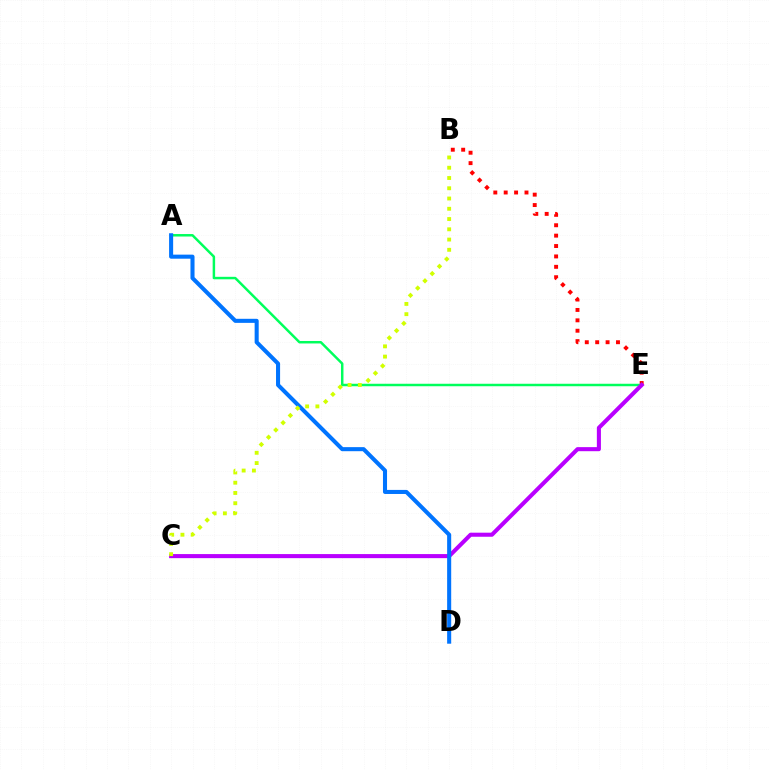{('B', 'E'): [{'color': '#ff0000', 'line_style': 'dotted', 'thickness': 2.82}], ('A', 'E'): [{'color': '#00ff5c', 'line_style': 'solid', 'thickness': 1.78}], ('C', 'E'): [{'color': '#b900ff', 'line_style': 'solid', 'thickness': 2.93}], ('A', 'D'): [{'color': '#0074ff', 'line_style': 'solid', 'thickness': 2.92}], ('B', 'C'): [{'color': '#d1ff00', 'line_style': 'dotted', 'thickness': 2.79}]}